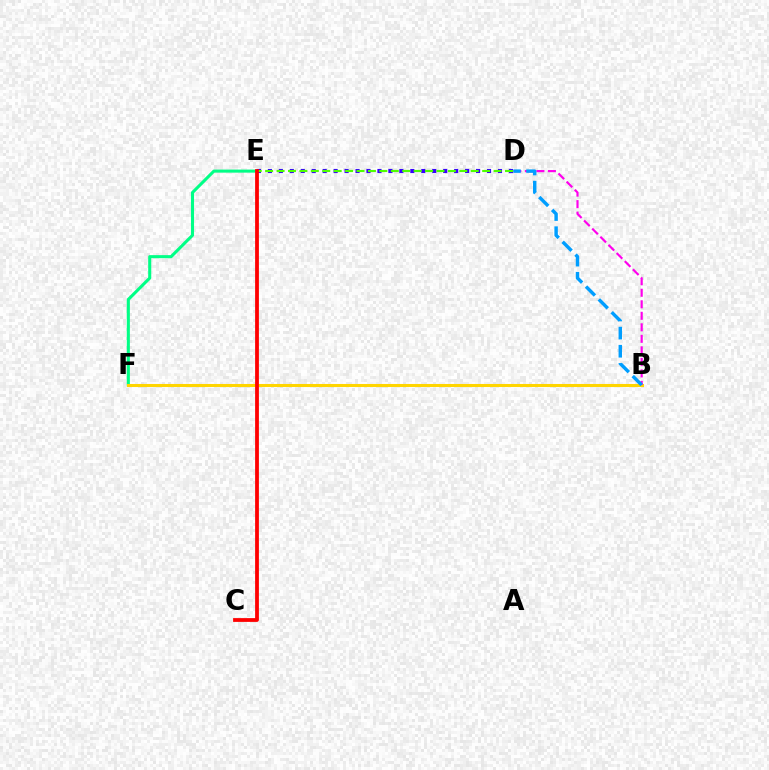{('E', 'F'): [{'color': '#00ff86', 'line_style': 'solid', 'thickness': 2.21}], ('B', 'F'): [{'color': '#ffd500', 'line_style': 'solid', 'thickness': 2.2}], ('B', 'D'): [{'color': '#ff00ed', 'line_style': 'dashed', 'thickness': 1.56}, {'color': '#009eff', 'line_style': 'dashed', 'thickness': 2.46}], ('D', 'E'): [{'color': '#3700ff', 'line_style': 'dotted', 'thickness': 2.98}, {'color': '#4fff00', 'line_style': 'dashed', 'thickness': 1.55}], ('C', 'E'): [{'color': '#ff0000', 'line_style': 'solid', 'thickness': 2.72}]}